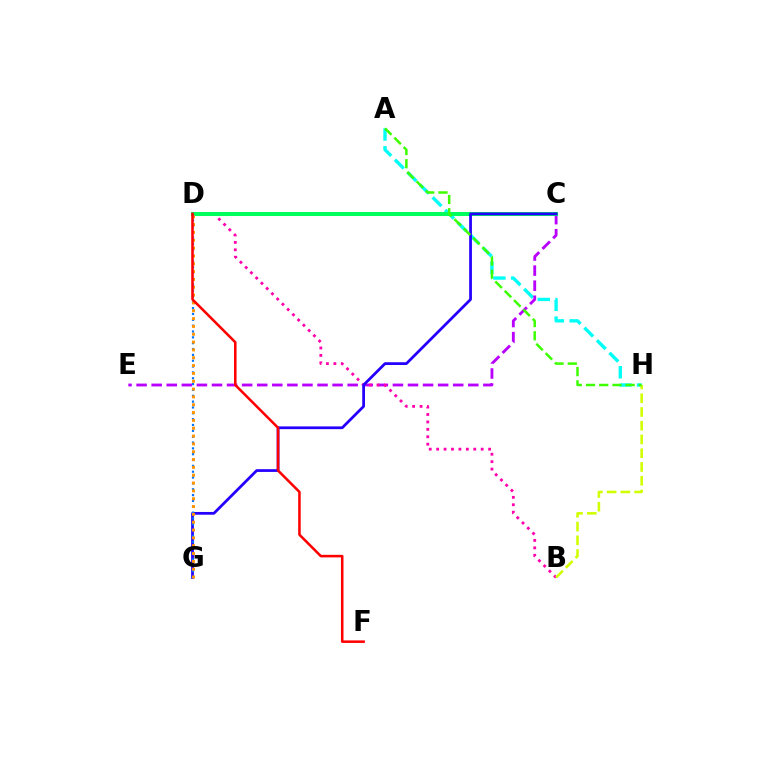{('A', 'H'): [{'color': '#00fff6', 'line_style': 'dashed', 'thickness': 2.41}, {'color': '#3dff00', 'line_style': 'dashed', 'thickness': 1.79}], ('C', 'E'): [{'color': '#b900ff', 'line_style': 'dashed', 'thickness': 2.05}], ('B', 'D'): [{'color': '#ff00ac', 'line_style': 'dotted', 'thickness': 2.02}], ('C', 'D'): [{'color': '#00ff5c', 'line_style': 'solid', 'thickness': 2.91}], ('C', 'G'): [{'color': '#2500ff', 'line_style': 'solid', 'thickness': 1.98}], ('B', 'H'): [{'color': '#d1ff00', 'line_style': 'dashed', 'thickness': 1.87}], ('D', 'G'): [{'color': '#0074ff', 'line_style': 'dotted', 'thickness': 1.59}, {'color': '#ff9400', 'line_style': 'dotted', 'thickness': 2.13}], ('D', 'F'): [{'color': '#ff0000', 'line_style': 'solid', 'thickness': 1.83}]}